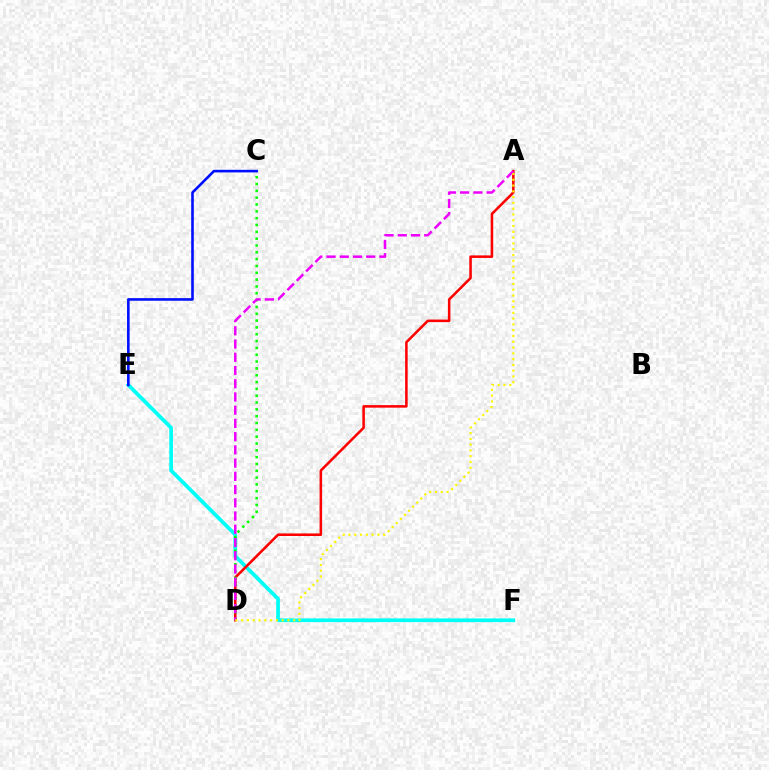{('E', 'F'): [{'color': '#00fff6', 'line_style': 'solid', 'thickness': 2.69}], ('A', 'D'): [{'color': '#ff0000', 'line_style': 'solid', 'thickness': 1.84}, {'color': '#ee00ff', 'line_style': 'dashed', 'thickness': 1.8}, {'color': '#fcf500', 'line_style': 'dotted', 'thickness': 1.57}], ('C', 'D'): [{'color': '#08ff00', 'line_style': 'dotted', 'thickness': 1.86}], ('C', 'E'): [{'color': '#0010ff', 'line_style': 'solid', 'thickness': 1.88}]}